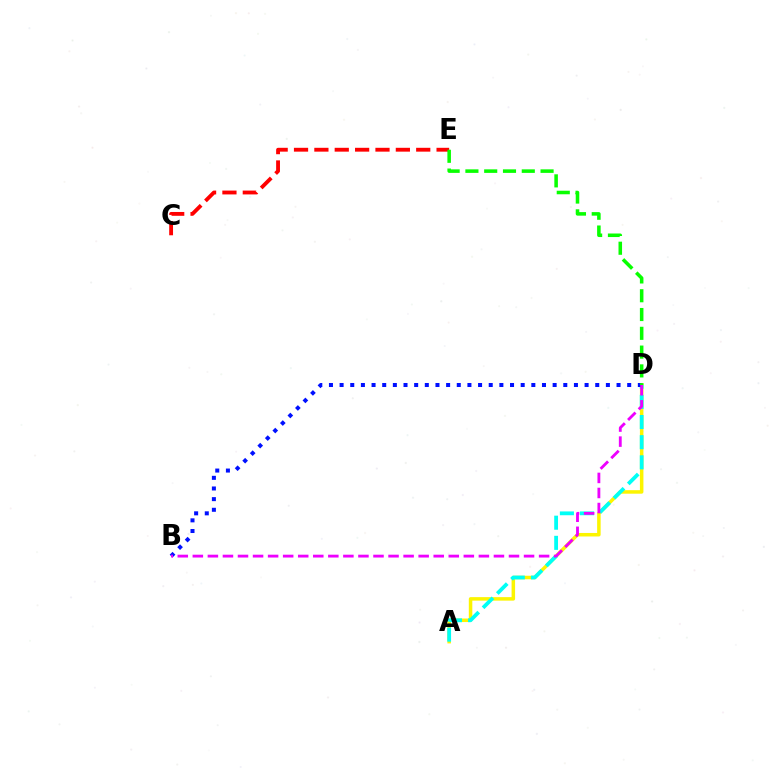{('A', 'D'): [{'color': '#fcf500', 'line_style': 'solid', 'thickness': 2.52}, {'color': '#00fff6', 'line_style': 'dashed', 'thickness': 2.74}], ('C', 'E'): [{'color': '#ff0000', 'line_style': 'dashed', 'thickness': 2.77}], ('B', 'D'): [{'color': '#0010ff', 'line_style': 'dotted', 'thickness': 2.89}, {'color': '#ee00ff', 'line_style': 'dashed', 'thickness': 2.05}], ('D', 'E'): [{'color': '#08ff00', 'line_style': 'dashed', 'thickness': 2.55}]}